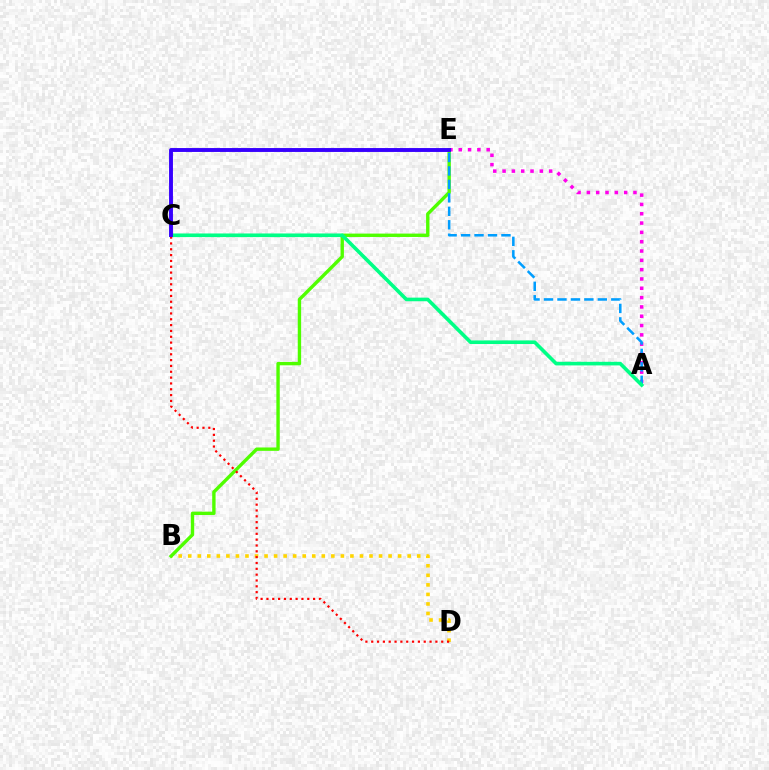{('B', 'D'): [{'color': '#ffd500', 'line_style': 'dotted', 'thickness': 2.59}], ('A', 'E'): [{'color': '#ff00ed', 'line_style': 'dotted', 'thickness': 2.53}, {'color': '#009eff', 'line_style': 'dashed', 'thickness': 1.83}], ('B', 'E'): [{'color': '#4fff00', 'line_style': 'solid', 'thickness': 2.43}], ('A', 'C'): [{'color': '#00ff86', 'line_style': 'solid', 'thickness': 2.6}], ('C', 'D'): [{'color': '#ff0000', 'line_style': 'dotted', 'thickness': 1.59}], ('C', 'E'): [{'color': '#3700ff', 'line_style': 'solid', 'thickness': 2.81}]}